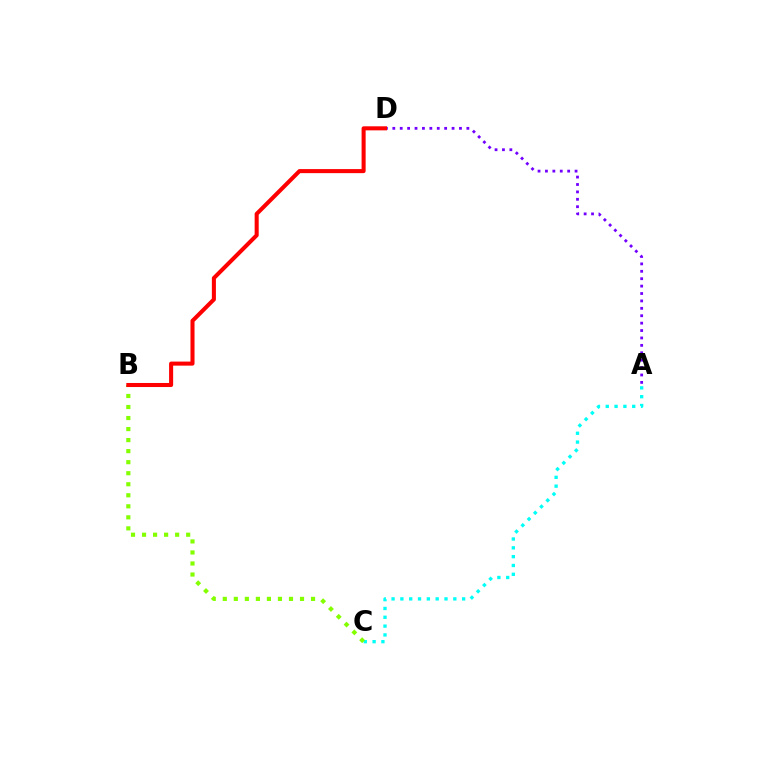{('A', 'C'): [{'color': '#00fff6', 'line_style': 'dotted', 'thickness': 2.4}], ('A', 'D'): [{'color': '#7200ff', 'line_style': 'dotted', 'thickness': 2.01}], ('B', 'C'): [{'color': '#84ff00', 'line_style': 'dotted', 'thickness': 3.0}], ('B', 'D'): [{'color': '#ff0000', 'line_style': 'solid', 'thickness': 2.92}]}